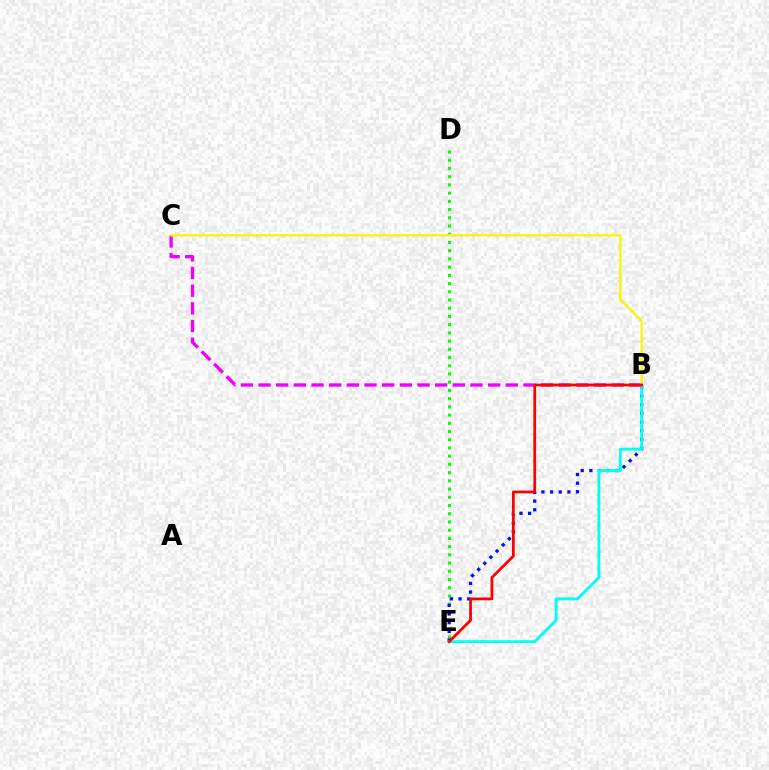{('D', 'E'): [{'color': '#08ff00', 'line_style': 'dotted', 'thickness': 2.23}], ('B', 'E'): [{'color': '#0010ff', 'line_style': 'dotted', 'thickness': 2.36}, {'color': '#00fff6', 'line_style': 'solid', 'thickness': 2.05}, {'color': '#ff0000', 'line_style': 'solid', 'thickness': 1.99}], ('B', 'C'): [{'color': '#ee00ff', 'line_style': 'dashed', 'thickness': 2.4}, {'color': '#fcf500', 'line_style': 'solid', 'thickness': 1.68}]}